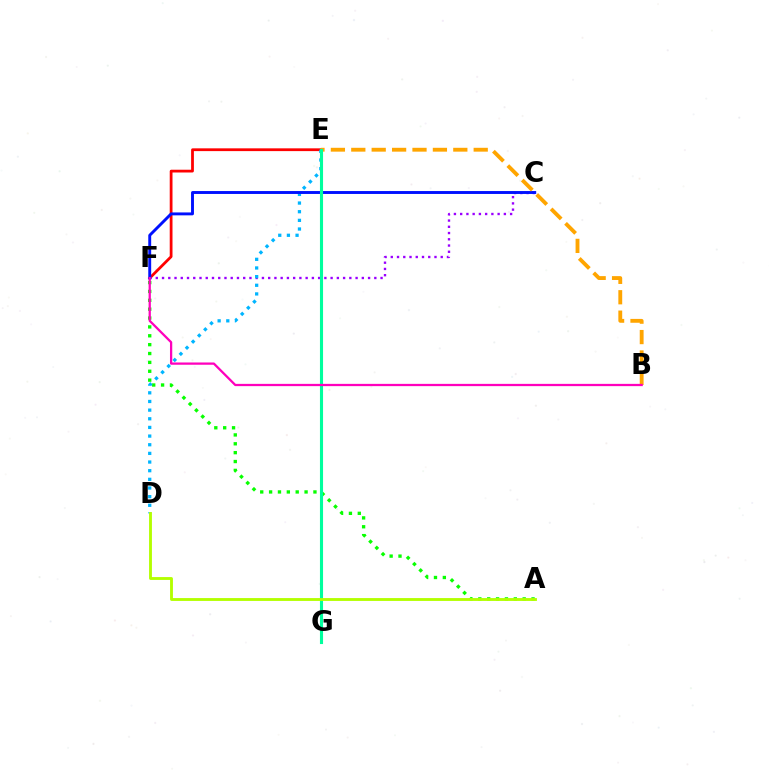{('A', 'F'): [{'color': '#08ff00', 'line_style': 'dotted', 'thickness': 2.41}], ('E', 'F'): [{'color': '#ff0000', 'line_style': 'solid', 'thickness': 2.0}], ('C', 'F'): [{'color': '#9b00ff', 'line_style': 'dotted', 'thickness': 1.7}, {'color': '#0010ff', 'line_style': 'solid', 'thickness': 2.09}], ('D', 'E'): [{'color': '#00b5ff', 'line_style': 'dotted', 'thickness': 2.35}], ('B', 'E'): [{'color': '#ffa500', 'line_style': 'dashed', 'thickness': 2.77}], ('E', 'G'): [{'color': '#00ff9d', 'line_style': 'solid', 'thickness': 2.23}], ('B', 'F'): [{'color': '#ff00bd', 'line_style': 'solid', 'thickness': 1.63}], ('A', 'D'): [{'color': '#b3ff00', 'line_style': 'solid', 'thickness': 2.06}]}